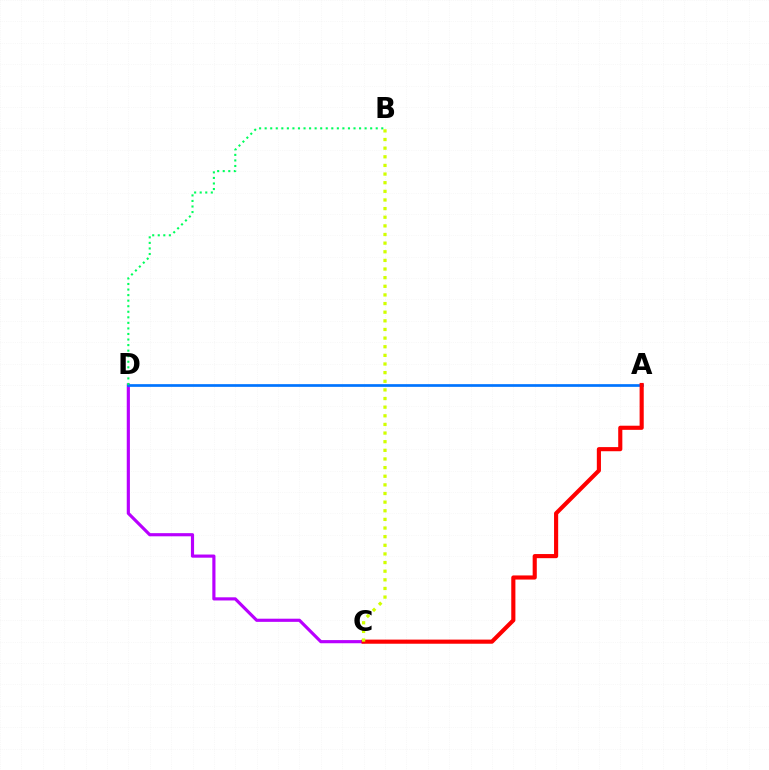{('C', 'D'): [{'color': '#b900ff', 'line_style': 'solid', 'thickness': 2.27}], ('A', 'D'): [{'color': '#0074ff', 'line_style': 'solid', 'thickness': 1.95}], ('A', 'C'): [{'color': '#ff0000', 'line_style': 'solid', 'thickness': 2.97}], ('B', 'D'): [{'color': '#00ff5c', 'line_style': 'dotted', 'thickness': 1.51}], ('B', 'C'): [{'color': '#d1ff00', 'line_style': 'dotted', 'thickness': 2.35}]}